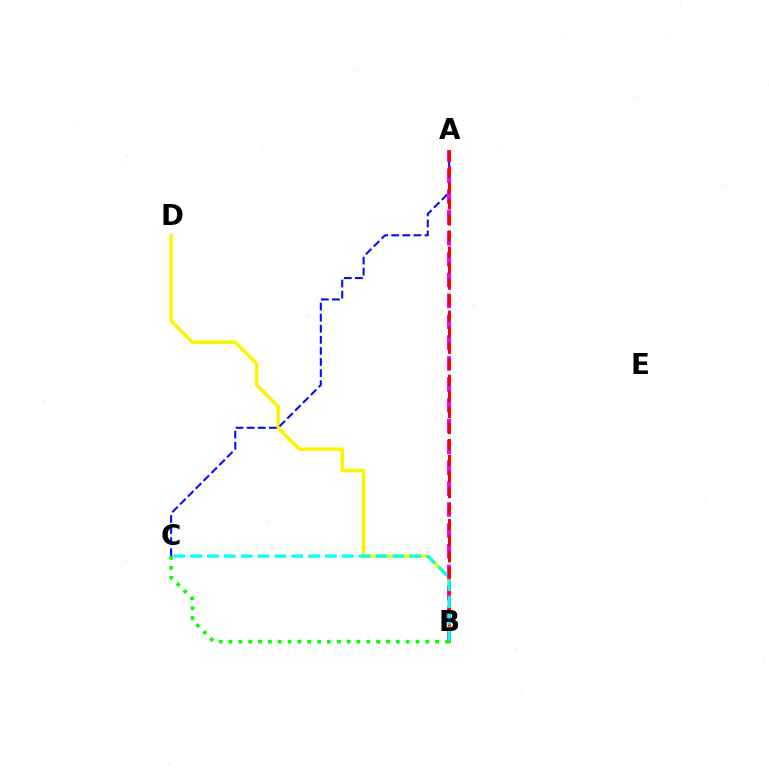{('B', 'D'): [{'color': '#fcf500', 'line_style': 'solid', 'thickness': 2.52}], ('A', 'C'): [{'color': '#0010ff', 'line_style': 'dashed', 'thickness': 1.51}], ('A', 'B'): [{'color': '#ee00ff', 'line_style': 'dashed', 'thickness': 2.83}, {'color': '#ff0000', 'line_style': 'dashed', 'thickness': 2.18}], ('B', 'C'): [{'color': '#00fff6', 'line_style': 'dashed', 'thickness': 2.29}, {'color': '#08ff00', 'line_style': 'dotted', 'thickness': 2.67}]}